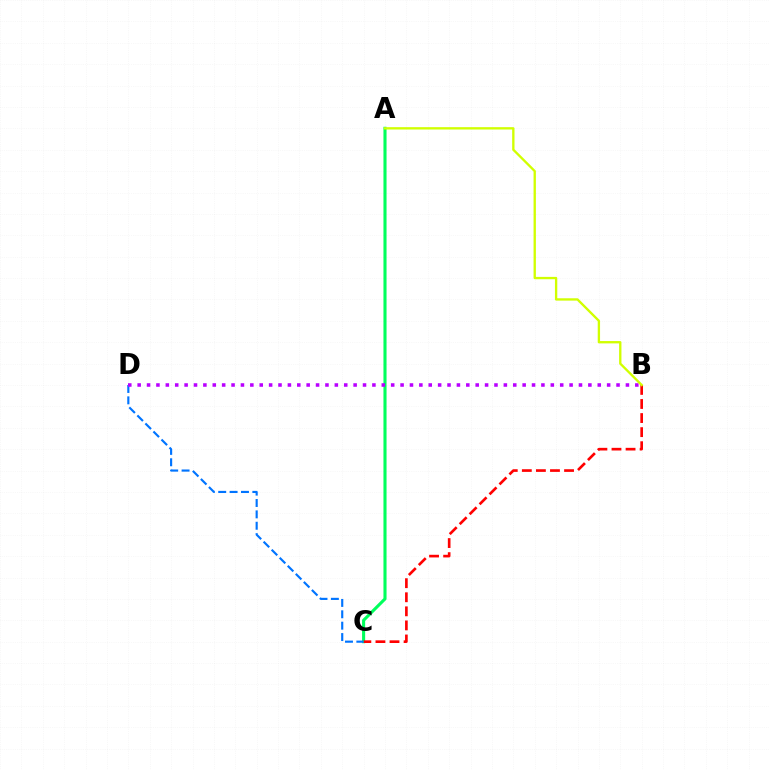{('A', 'C'): [{'color': '#00ff5c', 'line_style': 'solid', 'thickness': 2.23}], ('B', 'C'): [{'color': '#ff0000', 'line_style': 'dashed', 'thickness': 1.91}], ('C', 'D'): [{'color': '#0074ff', 'line_style': 'dashed', 'thickness': 1.55}], ('B', 'D'): [{'color': '#b900ff', 'line_style': 'dotted', 'thickness': 2.55}], ('A', 'B'): [{'color': '#d1ff00', 'line_style': 'solid', 'thickness': 1.68}]}